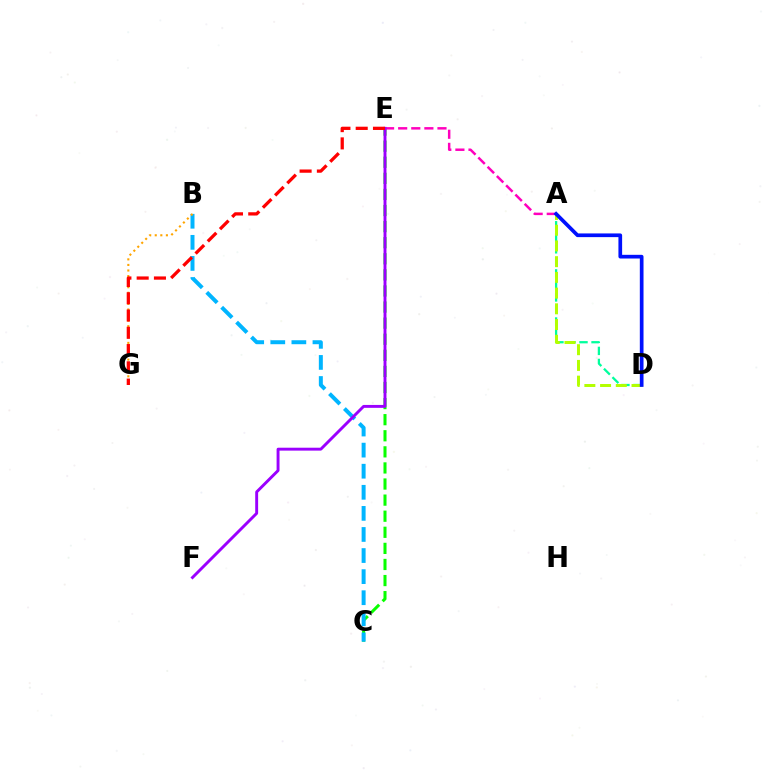{('C', 'E'): [{'color': '#08ff00', 'line_style': 'dashed', 'thickness': 2.19}], ('A', 'D'): [{'color': '#00ff9d', 'line_style': 'dashed', 'thickness': 1.63}, {'color': '#b3ff00', 'line_style': 'dashed', 'thickness': 2.14}, {'color': '#0010ff', 'line_style': 'solid', 'thickness': 2.66}], ('B', 'C'): [{'color': '#00b5ff', 'line_style': 'dashed', 'thickness': 2.86}], ('B', 'G'): [{'color': '#ffa500', 'line_style': 'dotted', 'thickness': 1.51}], ('A', 'E'): [{'color': '#ff00bd', 'line_style': 'dashed', 'thickness': 1.78}], ('E', 'F'): [{'color': '#9b00ff', 'line_style': 'solid', 'thickness': 2.1}], ('E', 'G'): [{'color': '#ff0000', 'line_style': 'dashed', 'thickness': 2.35}]}